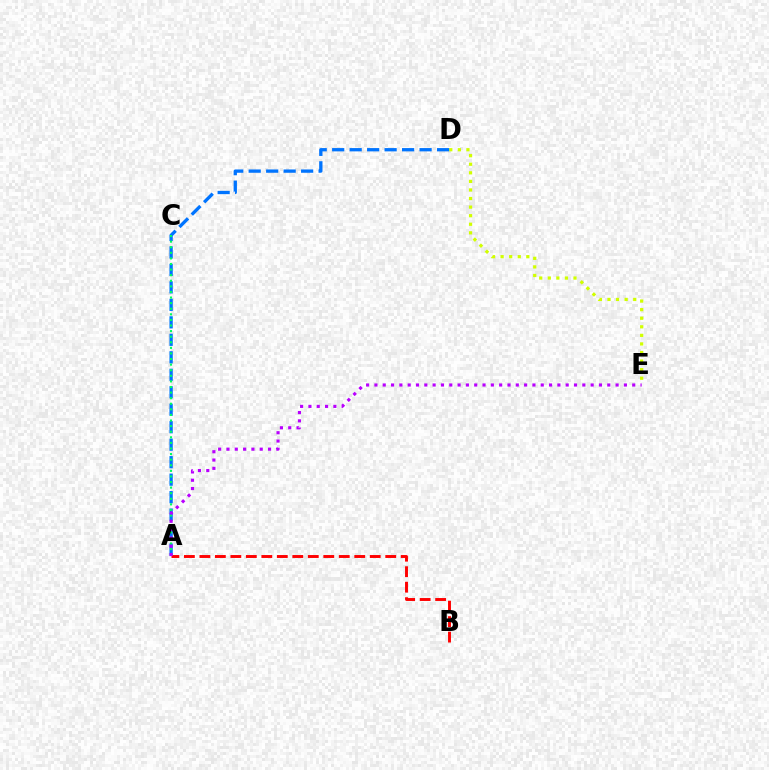{('D', 'E'): [{'color': '#d1ff00', 'line_style': 'dotted', 'thickness': 2.33}], ('A', 'D'): [{'color': '#0074ff', 'line_style': 'dashed', 'thickness': 2.37}], ('A', 'B'): [{'color': '#ff0000', 'line_style': 'dashed', 'thickness': 2.1}], ('A', 'C'): [{'color': '#00ff5c', 'line_style': 'dotted', 'thickness': 1.52}], ('A', 'E'): [{'color': '#b900ff', 'line_style': 'dotted', 'thickness': 2.26}]}